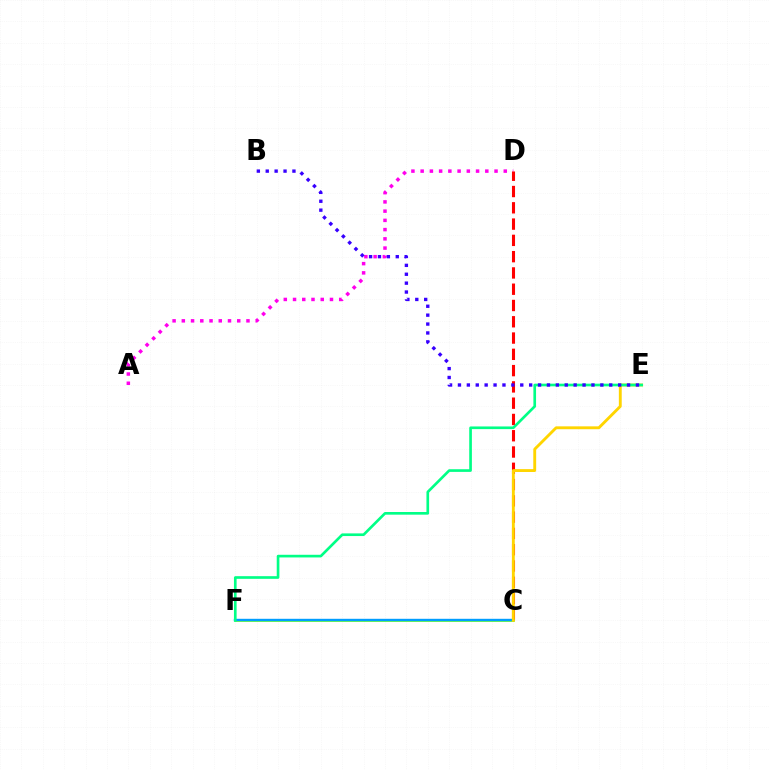{('A', 'D'): [{'color': '#ff00ed', 'line_style': 'dotted', 'thickness': 2.51}], ('C', 'D'): [{'color': '#ff0000', 'line_style': 'dashed', 'thickness': 2.21}], ('C', 'F'): [{'color': '#4fff00', 'line_style': 'solid', 'thickness': 1.8}, {'color': '#009eff', 'line_style': 'solid', 'thickness': 1.73}], ('C', 'E'): [{'color': '#ffd500', 'line_style': 'solid', 'thickness': 2.07}], ('E', 'F'): [{'color': '#00ff86', 'line_style': 'solid', 'thickness': 1.92}], ('B', 'E'): [{'color': '#3700ff', 'line_style': 'dotted', 'thickness': 2.42}]}